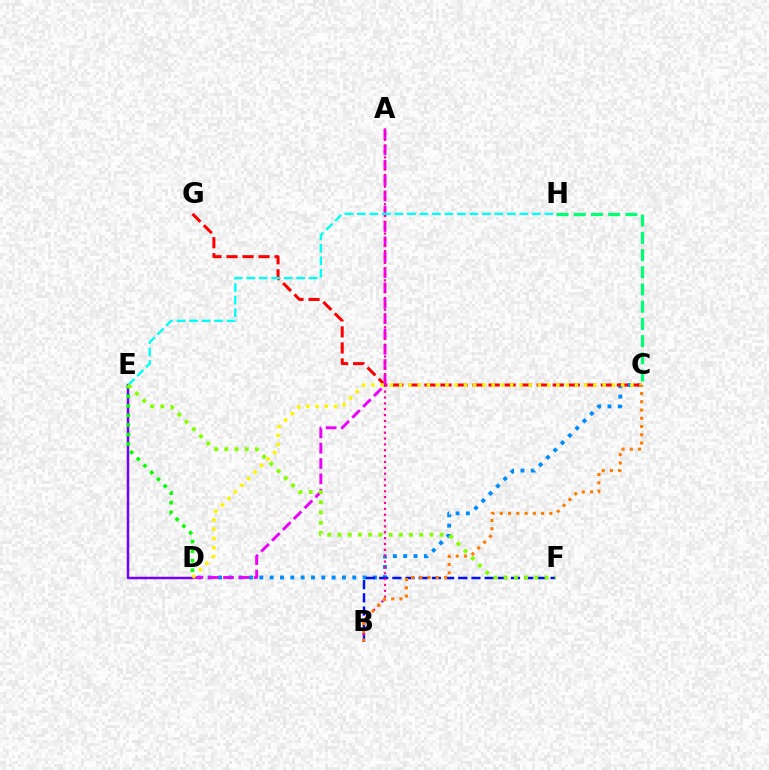{('C', 'D'): [{'color': '#008cff', 'line_style': 'dotted', 'thickness': 2.81}, {'color': '#fcf500', 'line_style': 'dotted', 'thickness': 2.51}], ('C', 'H'): [{'color': '#00ff74', 'line_style': 'dashed', 'thickness': 2.34}], ('C', 'G'): [{'color': '#ff0000', 'line_style': 'dashed', 'thickness': 2.18}], ('D', 'E'): [{'color': '#7200ff', 'line_style': 'solid', 'thickness': 1.79}, {'color': '#08ff00', 'line_style': 'dotted', 'thickness': 2.59}], ('A', 'D'): [{'color': '#ee00ff', 'line_style': 'dashed', 'thickness': 2.08}], ('E', 'H'): [{'color': '#00fff6', 'line_style': 'dashed', 'thickness': 1.7}], ('B', 'F'): [{'color': '#0010ff', 'line_style': 'dashed', 'thickness': 1.79}], ('A', 'B'): [{'color': '#ff0094', 'line_style': 'dotted', 'thickness': 1.59}], ('E', 'F'): [{'color': '#84ff00', 'line_style': 'dotted', 'thickness': 2.78}], ('B', 'C'): [{'color': '#ff7c00', 'line_style': 'dotted', 'thickness': 2.24}]}